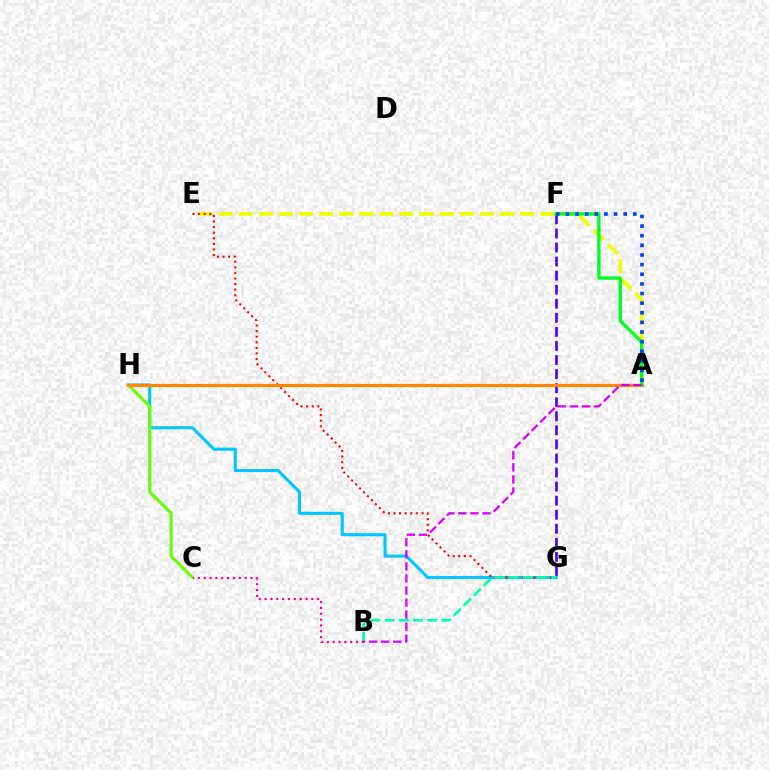{('A', 'E'): [{'color': '#eeff00', 'line_style': 'dashed', 'thickness': 2.73}], ('G', 'H'): [{'color': '#00c7ff', 'line_style': 'solid', 'thickness': 2.22}], ('C', 'H'): [{'color': '#66ff00', 'line_style': 'solid', 'thickness': 2.2}], ('E', 'G'): [{'color': '#ff0000', 'line_style': 'dotted', 'thickness': 1.52}], ('F', 'G'): [{'color': '#4f00ff', 'line_style': 'dashed', 'thickness': 1.91}], ('A', 'H'): [{'color': '#ff8800', 'line_style': 'solid', 'thickness': 2.34}], ('A', 'F'): [{'color': '#00ff27', 'line_style': 'solid', 'thickness': 2.41}, {'color': '#003fff', 'line_style': 'dotted', 'thickness': 2.62}], ('B', 'G'): [{'color': '#00ffaf', 'line_style': 'dashed', 'thickness': 1.92}], ('B', 'C'): [{'color': '#ff00a0', 'line_style': 'dotted', 'thickness': 1.59}], ('A', 'B'): [{'color': '#d600ff', 'line_style': 'dashed', 'thickness': 1.64}]}